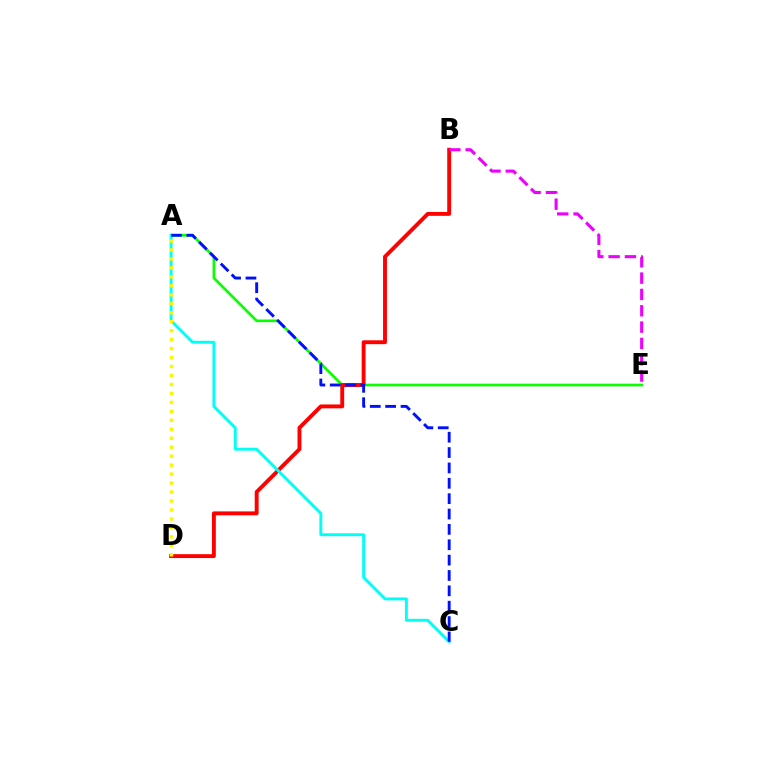{('A', 'E'): [{'color': '#08ff00', 'line_style': 'solid', 'thickness': 1.92}], ('B', 'D'): [{'color': '#ff0000', 'line_style': 'solid', 'thickness': 2.8}], ('B', 'E'): [{'color': '#ee00ff', 'line_style': 'dashed', 'thickness': 2.22}], ('A', 'C'): [{'color': '#00fff6', 'line_style': 'solid', 'thickness': 2.08}, {'color': '#0010ff', 'line_style': 'dashed', 'thickness': 2.09}], ('A', 'D'): [{'color': '#fcf500', 'line_style': 'dotted', 'thickness': 2.44}]}